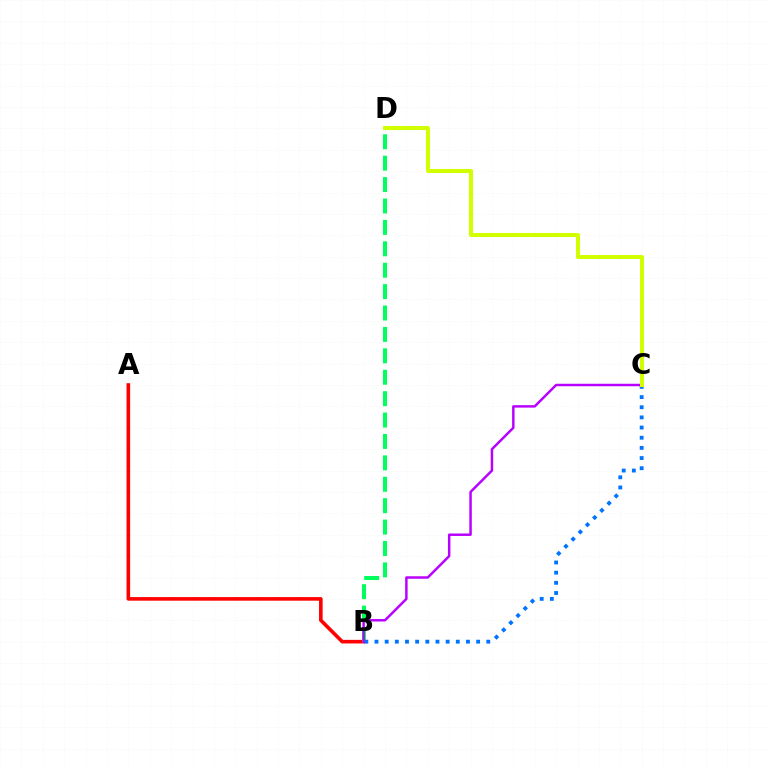{('A', 'B'): [{'color': '#ff0000', 'line_style': 'solid', 'thickness': 2.59}], ('B', 'D'): [{'color': '#00ff5c', 'line_style': 'dashed', 'thickness': 2.91}], ('B', 'C'): [{'color': '#0074ff', 'line_style': 'dotted', 'thickness': 2.76}, {'color': '#b900ff', 'line_style': 'solid', 'thickness': 1.78}], ('C', 'D'): [{'color': '#d1ff00', 'line_style': 'solid', 'thickness': 2.9}]}